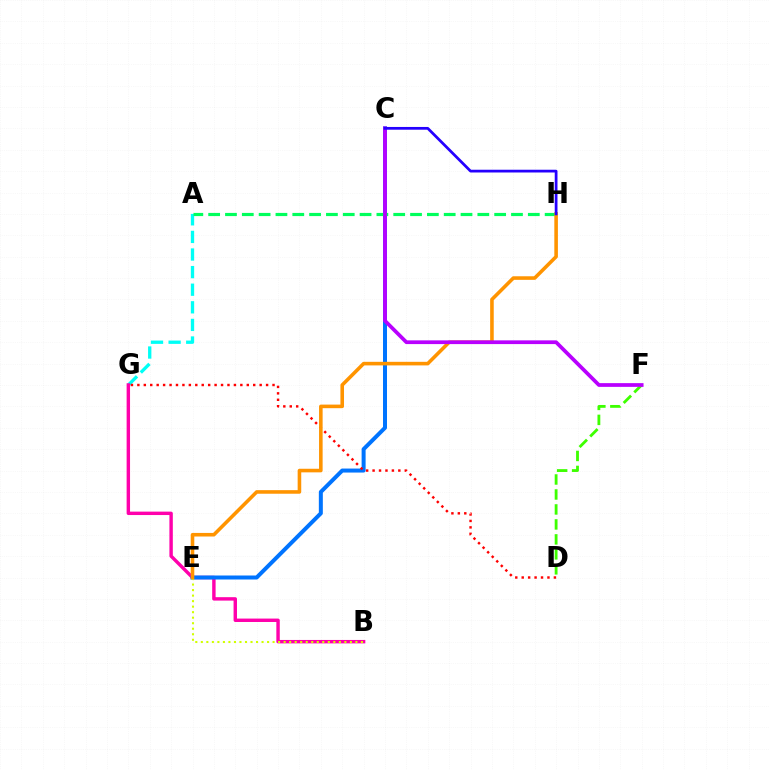{('A', 'G'): [{'color': '#00fff6', 'line_style': 'dashed', 'thickness': 2.39}], ('B', 'G'): [{'color': '#ff00ac', 'line_style': 'solid', 'thickness': 2.46}], ('C', 'E'): [{'color': '#0074ff', 'line_style': 'solid', 'thickness': 2.88}], ('B', 'E'): [{'color': '#d1ff00', 'line_style': 'dotted', 'thickness': 1.5}], ('A', 'H'): [{'color': '#00ff5c', 'line_style': 'dashed', 'thickness': 2.29}], ('D', 'G'): [{'color': '#ff0000', 'line_style': 'dotted', 'thickness': 1.75}], ('E', 'H'): [{'color': '#ff9400', 'line_style': 'solid', 'thickness': 2.58}], ('D', 'F'): [{'color': '#3dff00', 'line_style': 'dashed', 'thickness': 2.03}], ('C', 'F'): [{'color': '#b900ff', 'line_style': 'solid', 'thickness': 2.69}], ('C', 'H'): [{'color': '#2500ff', 'line_style': 'solid', 'thickness': 1.98}]}